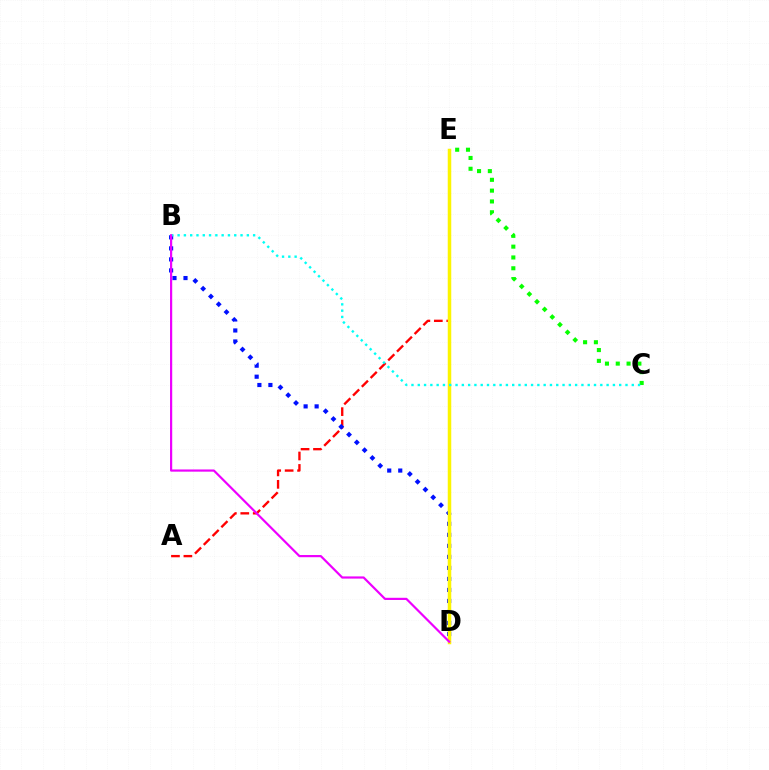{('A', 'E'): [{'color': '#ff0000', 'line_style': 'dashed', 'thickness': 1.69}], ('C', 'E'): [{'color': '#08ff00', 'line_style': 'dotted', 'thickness': 2.94}], ('B', 'D'): [{'color': '#0010ff', 'line_style': 'dotted', 'thickness': 2.99}, {'color': '#ee00ff', 'line_style': 'solid', 'thickness': 1.58}], ('D', 'E'): [{'color': '#fcf500', 'line_style': 'solid', 'thickness': 2.52}], ('B', 'C'): [{'color': '#00fff6', 'line_style': 'dotted', 'thickness': 1.71}]}